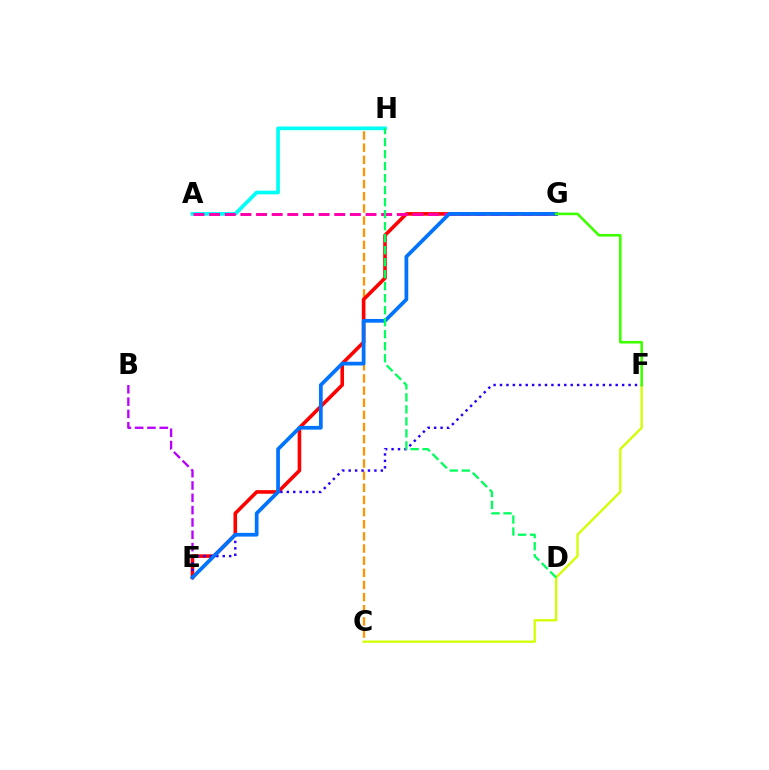{('C', 'H'): [{'color': '#ff9400', 'line_style': 'dashed', 'thickness': 1.65}], ('B', 'E'): [{'color': '#b900ff', 'line_style': 'dashed', 'thickness': 1.67}], ('E', 'G'): [{'color': '#ff0000', 'line_style': 'solid', 'thickness': 2.59}, {'color': '#0074ff', 'line_style': 'solid', 'thickness': 2.68}], ('C', 'F'): [{'color': '#d1ff00', 'line_style': 'solid', 'thickness': 1.65}], ('E', 'F'): [{'color': '#2500ff', 'line_style': 'dotted', 'thickness': 1.75}], ('A', 'H'): [{'color': '#00fff6', 'line_style': 'solid', 'thickness': 2.66}], ('A', 'G'): [{'color': '#ff00ac', 'line_style': 'dashed', 'thickness': 2.12}], ('F', 'G'): [{'color': '#3dff00', 'line_style': 'solid', 'thickness': 1.87}], ('D', 'H'): [{'color': '#00ff5c', 'line_style': 'dashed', 'thickness': 1.63}]}